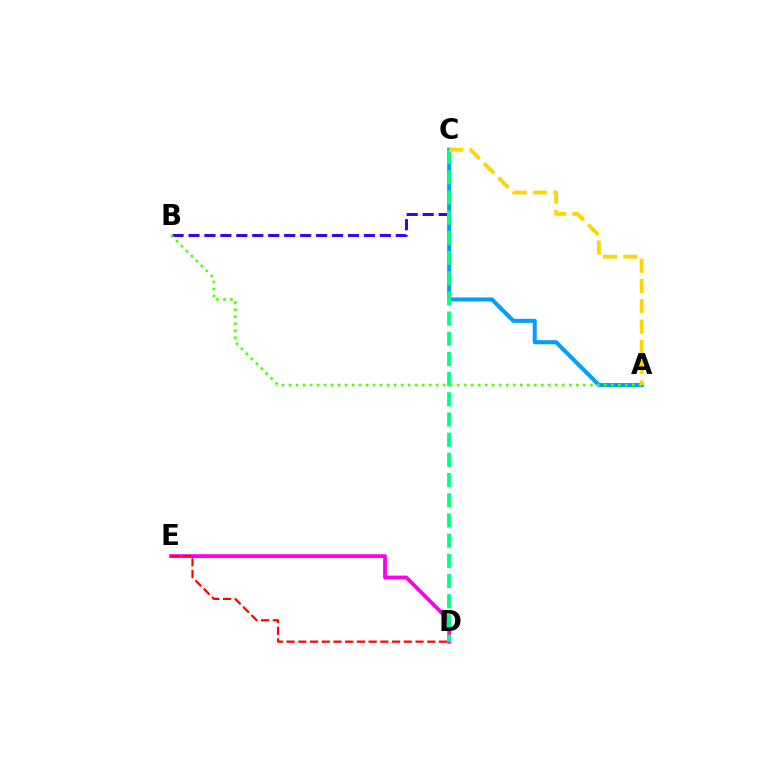{('B', 'C'): [{'color': '#3700ff', 'line_style': 'dashed', 'thickness': 2.17}], ('D', 'E'): [{'color': '#ff00ed', 'line_style': 'solid', 'thickness': 2.74}, {'color': '#ff0000', 'line_style': 'dashed', 'thickness': 1.59}], ('A', 'C'): [{'color': '#009eff', 'line_style': 'solid', 'thickness': 2.93}, {'color': '#ffd500', 'line_style': 'dashed', 'thickness': 2.76}], ('C', 'D'): [{'color': '#00ff86', 'line_style': 'dashed', 'thickness': 2.74}], ('A', 'B'): [{'color': '#4fff00', 'line_style': 'dotted', 'thickness': 1.9}]}